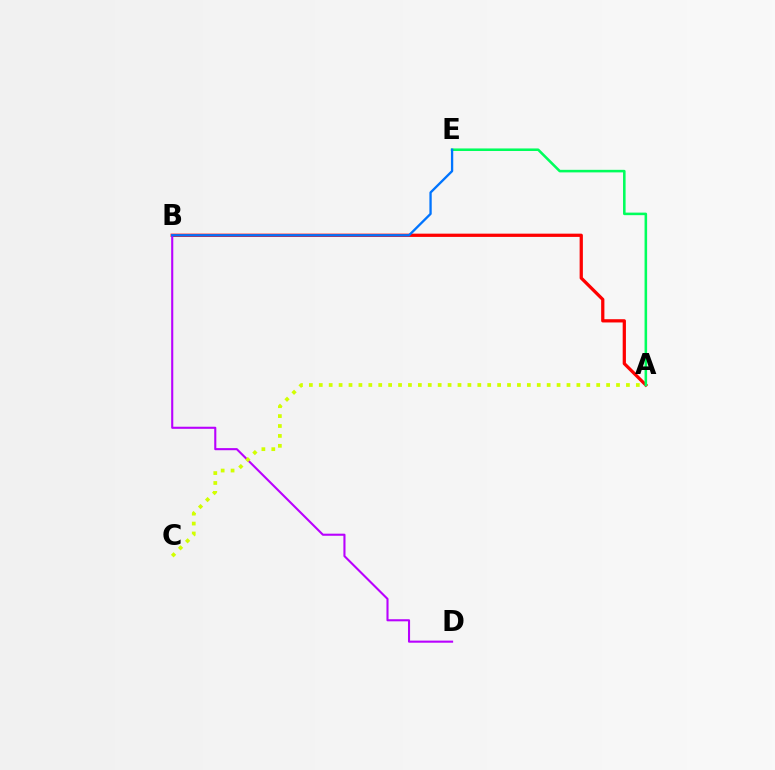{('A', 'B'): [{'color': '#ff0000', 'line_style': 'solid', 'thickness': 2.34}], ('A', 'E'): [{'color': '#00ff5c', 'line_style': 'solid', 'thickness': 1.84}], ('B', 'D'): [{'color': '#b900ff', 'line_style': 'solid', 'thickness': 1.51}], ('B', 'E'): [{'color': '#0074ff', 'line_style': 'solid', 'thickness': 1.67}], ('A', 'C'): [{'color': '#d1ff00', 'line_style': 'dotted', 'thickness': 2.69}]}